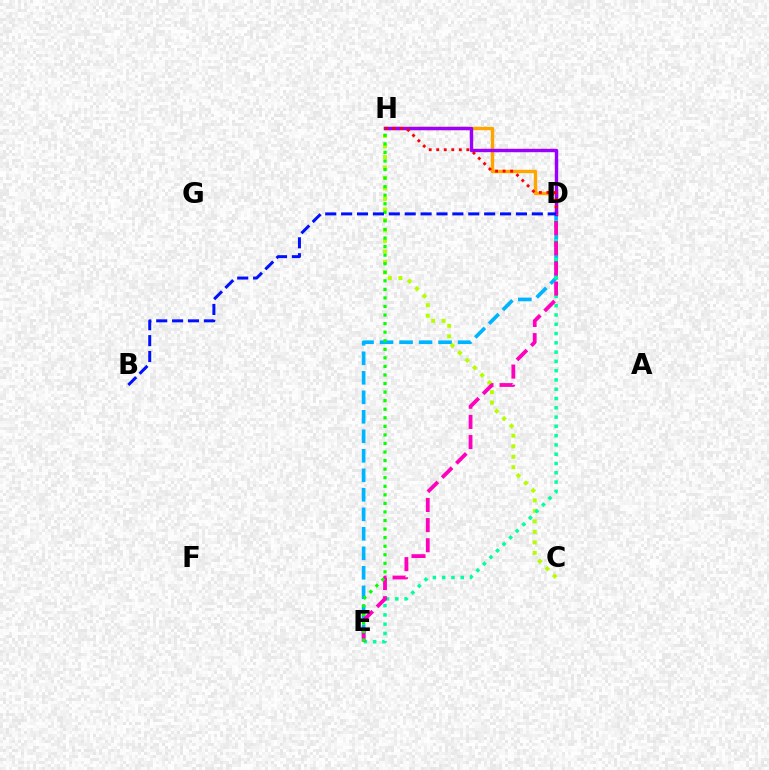{('D', 'H'): [{'color': '#ffa500', 'line_style': 'solid', 'thickness': 2.45}, {'color': '#9b00ff', 'line_style': 'solid', 'thickness': 2.46}, {'color': '#ff0000', 'line_style': 'dotted', 'thickness': 2.04}], ('D', 'E'): [{'color': '#00b5ff', 'line_style': 'dashed', 'thickness': 2.65}, {'color': '#00ff9d', 'line_style': 'dotted', 'thickness': 2.52}, {'color': '#ff00bd', 'line_style': 'dashed', 'thickness': 2.74}], ('C', 'H'): [{'color': '#b3ff00', 'line_style': 'dotted', 'thickness': 2.85}], ('E', 'H'): [{'color': '#08ff00', 'line_style': 'dotted', 'thickness': 2.33}], ('B', 'D'): [{'color': '#0010ff', 'line_style': 'dashed', 'thickness': 2.16}]}